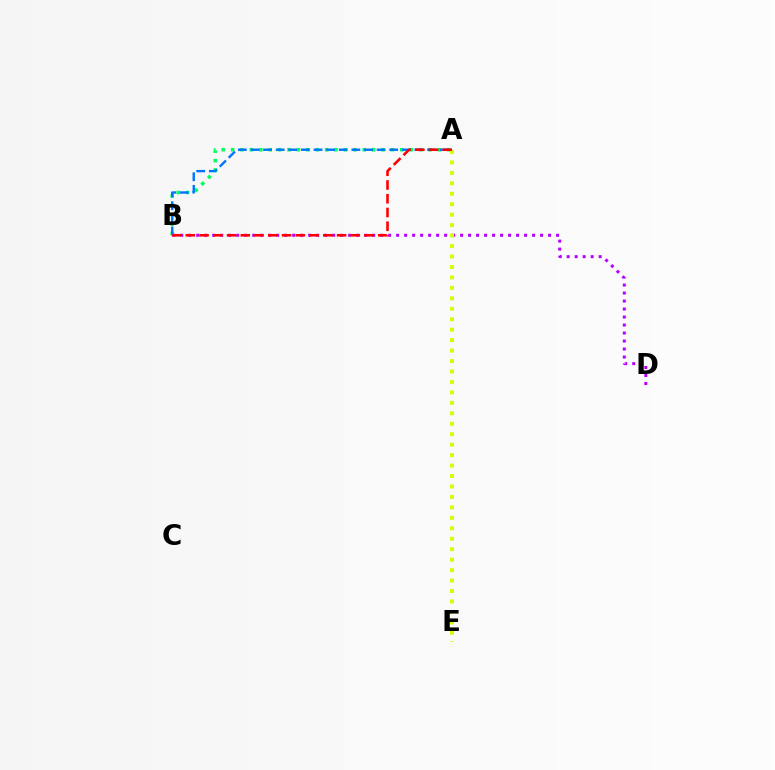{('B', 'D'): [{'color': '#b900ff', 'line_style': 'dotted', 'thickness': 2.17}], ('A', 'B'): [{'color': '#00ff5c', 'line_style': 'dotted', 'thickness': 2.55}, {'color': '#0074ff', 'line_style': 'dashed', 'thickness': 1.71}, {'color': '#ff0000', 'line_style': 'dashed', 'thickness': 1.87}], ('A', 'E'): [{'color': '#d1ff00', 'line_style': 'dotted', 'thickness': 2.84}]}